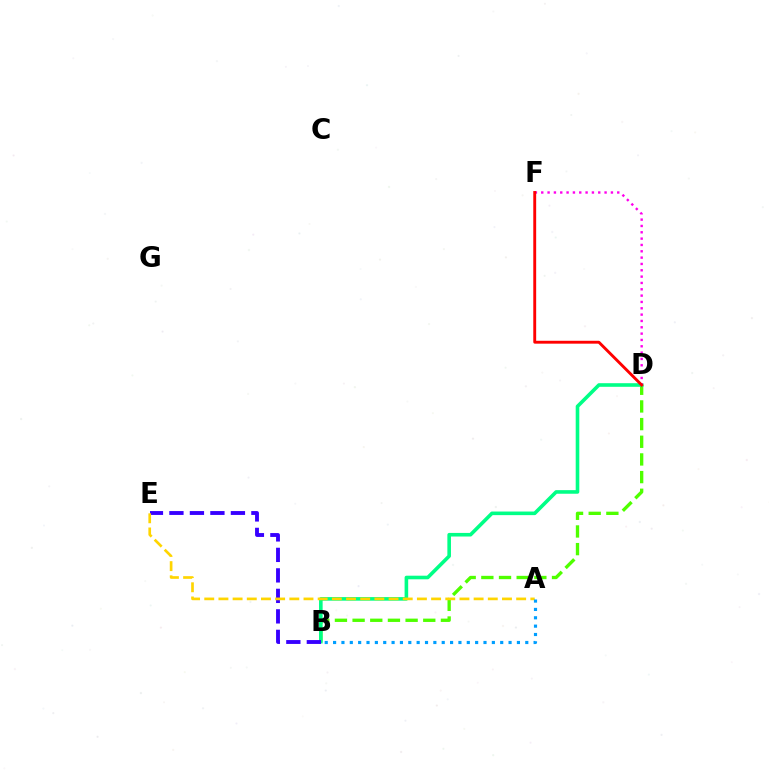{('B', 'D'): [{'color': '#4fff00', 'line_style': 'dashed', 'thickness': 2.4}, {'color': '#00ff86', 'line_style': 'solid', 'thickness': 2.59}], ('D', 'F'): [{'color': '#ff00ed', 'line_style': 'dotted', 'thickness': 1.72}, {'color': '#ff0000', 'line_style': 'solid', 'thickness': 2.07}], ('B', 'E'): [{'color': '#3700ff', 'line_style': 'dashed', 'thickness': 2.78}], ('A', 'E'): [{'color': '#ffd500', 'line_style': 'dashed', 'thickness': 1.93}], ('A', 'B'): [{'color': '#009eff', 'line_style': 'dotted', 'thickness': 2.27}]}